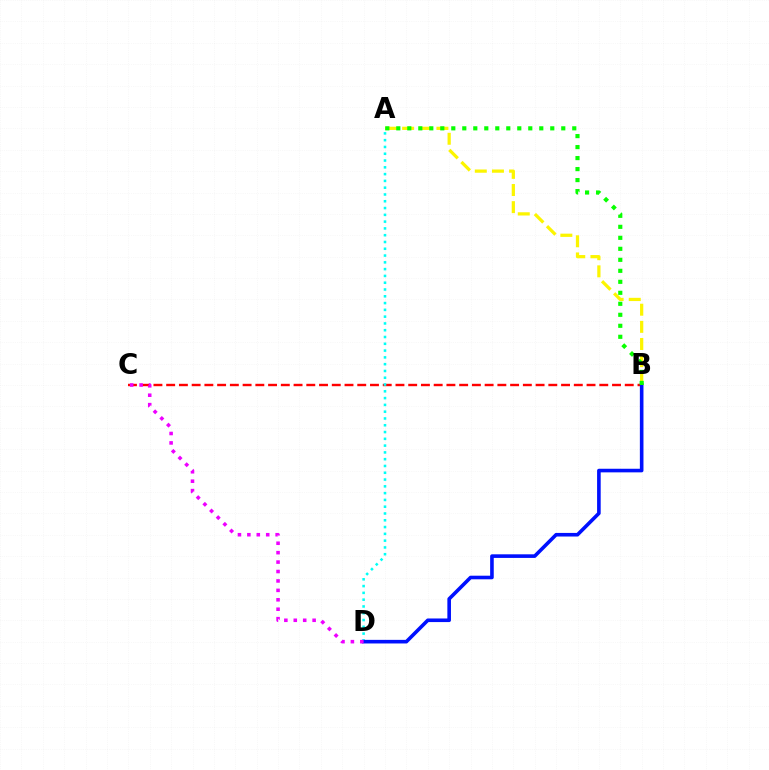{('A', 'B'): [{'color': '#fcf500', 'line_style': 'dashed', 'thickness': 2.33}, {'color': '#08ff00', 'line_style': 'dotted', 'thickness': 2.99}], ('B', 'C'): [{'color': '#ff0000', 'line_style': 'dashed', 'thickness': 1.73}], ('A', 'D'): [{'color': '#00fff6', 'line_style': 'dotted', 'thickness': 1.84}], ('B', 'D'): [{'color': '#0010ff', 'line_style': 'solid', 'thickness': 2.59}], ('C', 'D'): [{'color': '#ee00ff', 'line_style': 'dotted', 'thickness': 2.56}]}